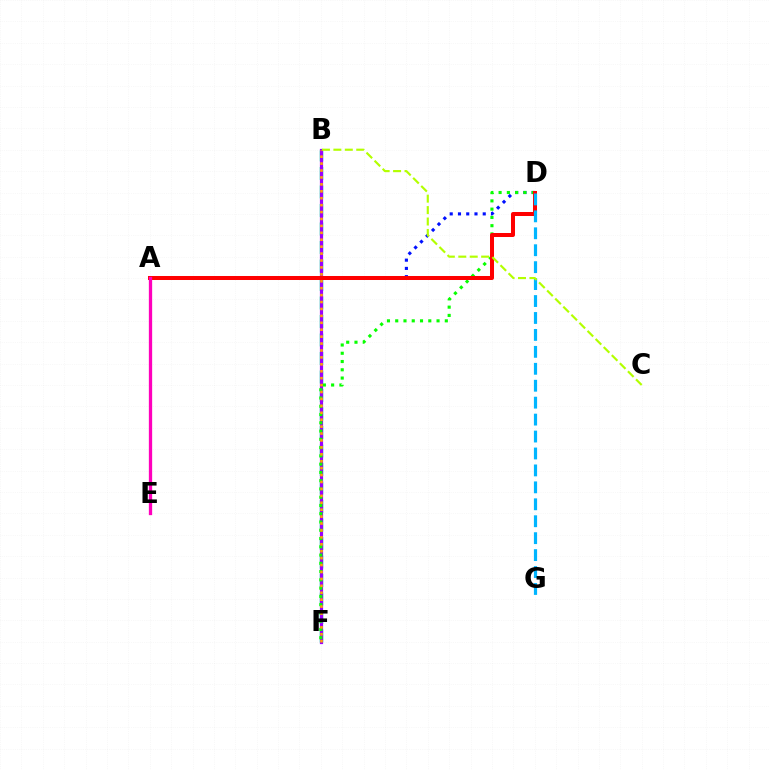{('B', 'F'): [{'color': '#00ff9d', 'line_style': 'dashed', 'thickness': 2.51}, {'color': '#9b00ff', 'line_style': 'solid', 'thickness': 2.3}, {'color': '#ffa500', 'line_style': 'dotted', 'thickness': 1.88}], ('A', 'D'): [{'color': '#0010ff', 'line_style': 'dotted', 'thickness': 2.24}, {'color': '#ff0000', 'line_style': 'solid', 'thickness': 2.88}], ('D', 'F'): [{'color': '#08ff00', 'line_style': 'dotted', 'thickness': 2.25}], ('A', 'E'): [{'color': '#ff00bd', 'line_style': 'solid', 'thickness': 2.38}], ('D', 'G'): [{'color': '#00b5ff', 'line_style': 'dashed', 'thickness': 2.3}], ('B', 'C'): [{'color': '#b3ff00', 'line_style': 'dashed', 'thickness': 1.55}]}